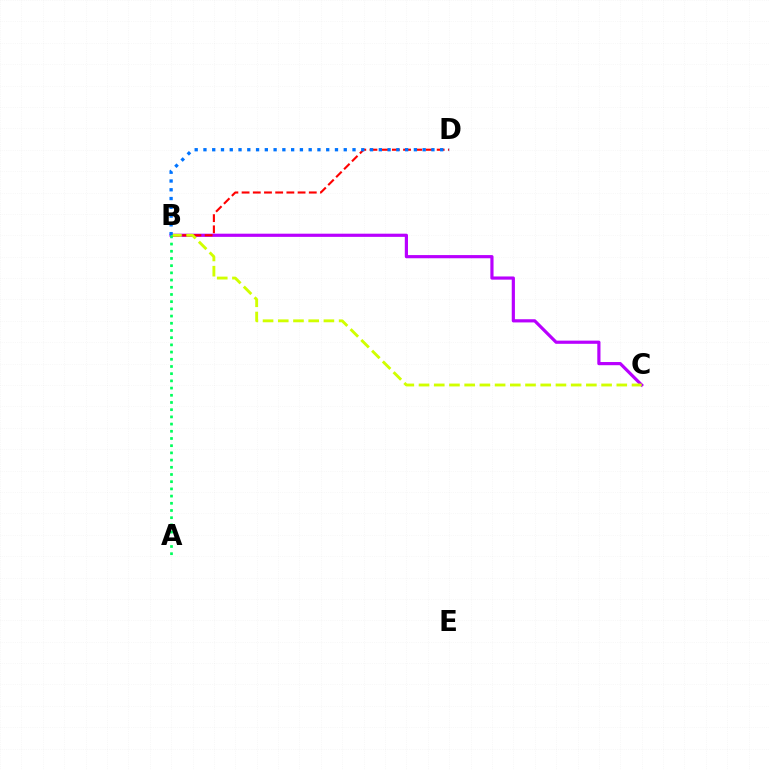{('B', 'C'): [{'color': '#b900ff', 'line_style': 'solid', 'thickness': 2.29}, {'color': '#d1ff00', 'line_style': 'dashed', 'thickness': 2.07}], ('B', 'D'): [{'color': '#ff0000', 'line_style': 'dashed', 'thickness': 1.52}, {'color': '#0074ff', 'line_style': 'dotted', 'thickness': 2.38}], ('A', 'B'): [{'color': '#00ff5c', 'line_style': 'dotted', 'thickness': 1.96}]}